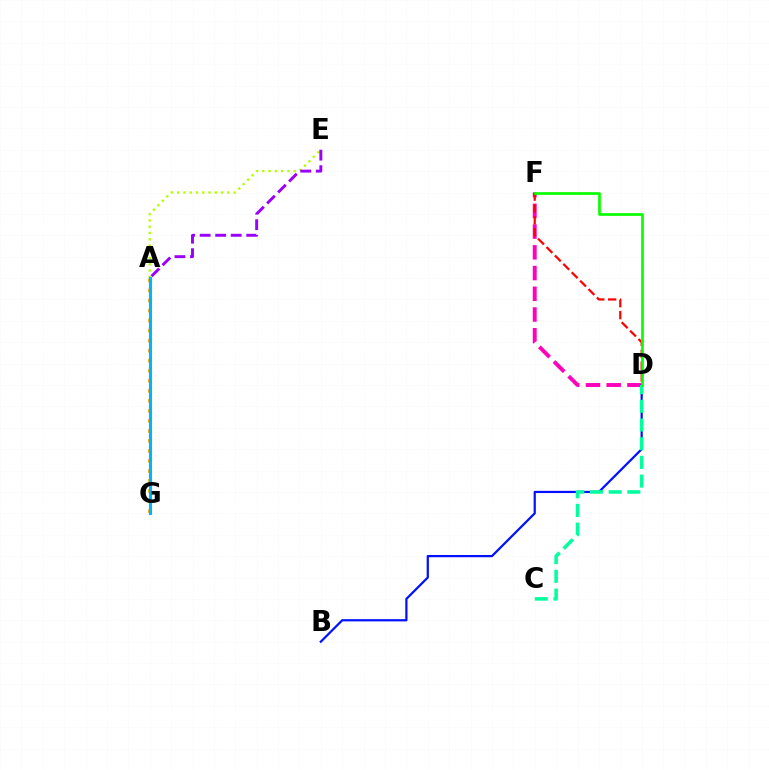{('D', 'F'): [{'color': '#ff00bd', 'line_style': 'dashed', 'thickness': 2.82}, {'color': '#ff0000', 'line_style': 'dashed', 'thickness': 1.61}, {'color': '#08ff00', 'line_style': 'solid', 'thickness': 1.95}], ('B', 'D'): [{'color': '#0010ff', 'line_style': 'solid', 'thickness': 1.6}], ('C', 'D'): [{'color': '#00ff9d', 'line_style': 'dashed', 'thickness': 2.54}], ('A', 'E'): [{'color': '#b3ff00', 'line_style': 'dotted', 'thickness': 1.7}, {'color': '#9b00ff', 'line_style': 'dashed', 'thickness': 2.11}], ('A', 'G'): [{'color': '#ffa500', 'line_style': 'dotted', 'thickness': 2.72}, {'color': '#00b5ff', 'line_style': 'solid', 'thickness': 2.21}]}